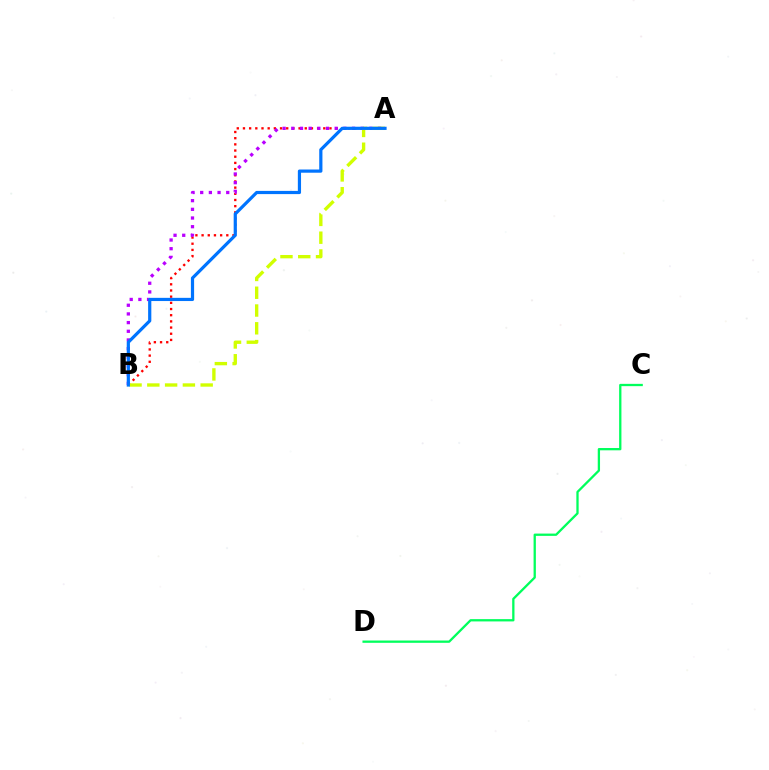{('A', 'B'): [{'color': '#ff0000', 'line_style': 'dotted', 'thickness': 1.68}, {'color': '#b900ff', 'line_style': 'dotted', 'thickness': 2.36}, {'color': '#d1ff00', 'line_style': 'dashed', 'thickness': 2.42}, {'color': '#0074ff', 'line_style': 'solid', 'thickness': 2.3}], ('C', 'D'): [{'color': '#00ff5c', 'line_style': 'solid', 'thickness': 1.65}]}